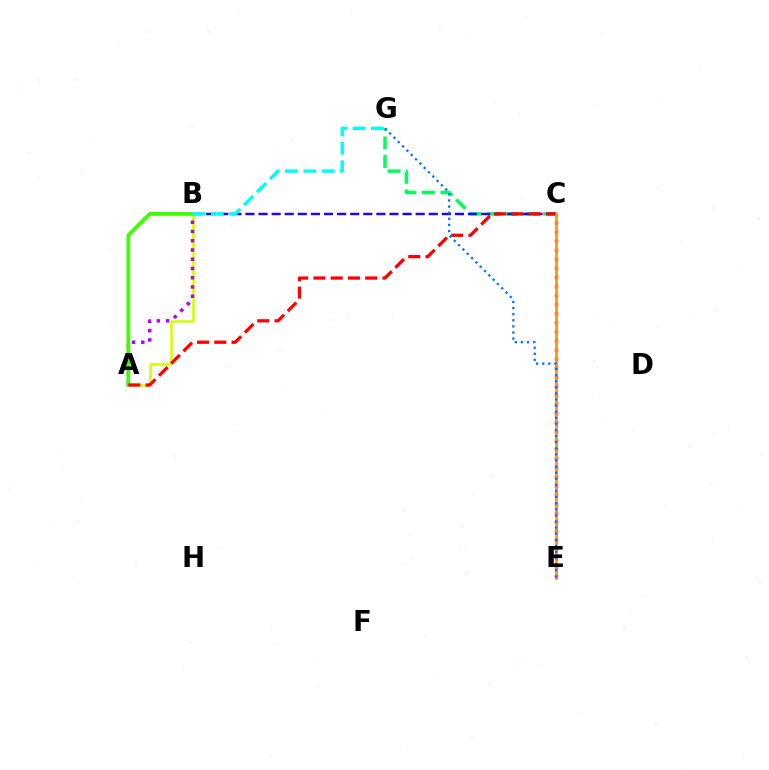{('C', 'G'): [{'color': '#00ff5c', 'line_style': 'dashed', 'thickness': 2.52}], ('A', 'B'): [{'color': '#d1ff00', 'line_style': 'solid', 'thickness': 1.85}, {'color': '#b900ff', 'line_style': 'dotted', 'thickness': 2.51}, {'color': '#3dff00', 'line_style': 'solid', 'thickness': 2.74}], ('C', 'E'): [{'color': '#ff00ac', 'line_style': 'dotted', 'thickness': 2.46}, {'color': '#ff9400', 'line_style': 'solid', 'thickness': 1.92}], ('B', 'C'): [{'color': '#2500ff', 'line_style': 'dashed', 'thickness': 1.78}], ('A', 'C'): [{'color': '#ff0000', 'line_style': 'dashed', 'thickness': 2.35}], ('B', 'G'): [{'color': '#00fff6', 'line_style': 'dashed', 'thickness': 2.5}], ('E', 'G'): [{'color': '#0074ff', 'line_style': 'dotted', 'thickness': 1.66}]}